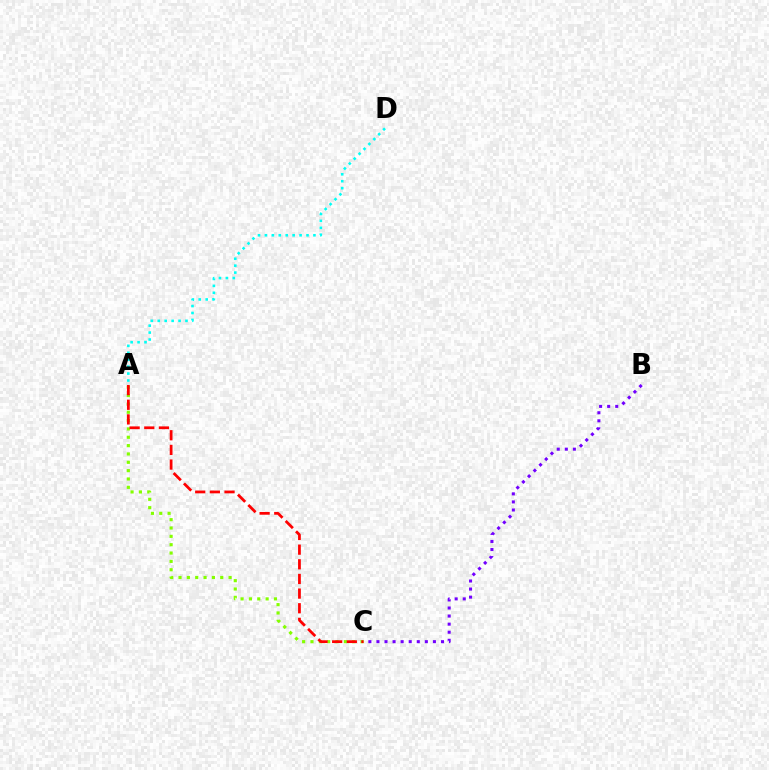{('B', 'C'): [{'color': '#7200ff', 'line_style': 'dotted', 'thickness': 2.19}], ('A', 'C'): [{'color': '#84ff00', 'line_style': 'dotted', 'thickness': 2.27}, {'color': '#ff0000', 'line_style': 'dashed', 'thickness': 1.99}], ('A', 'D'): [{'color': '#00fff6', 'line_style': 'dotted', 'thickness': 1.88}]}